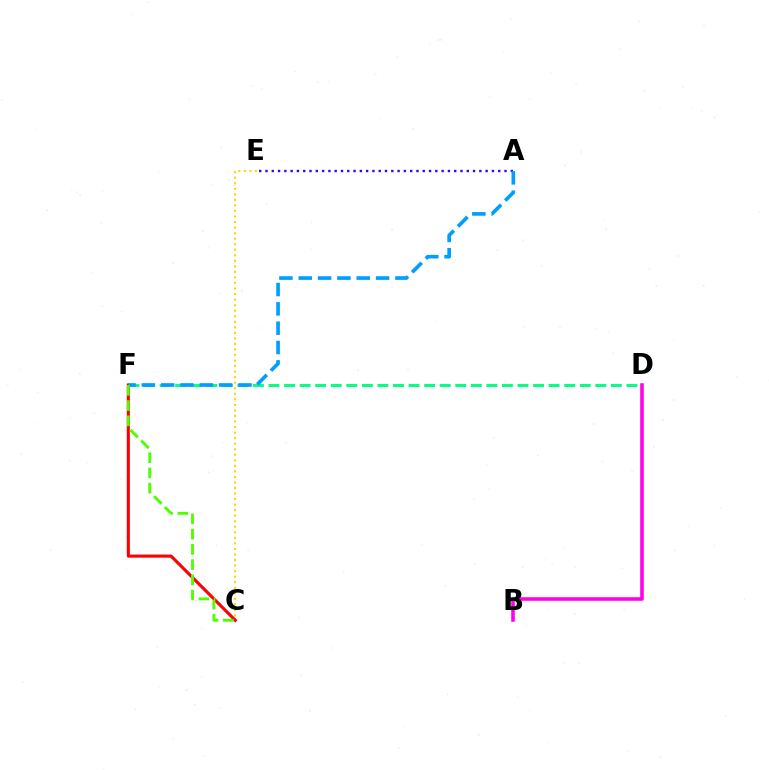{('C', 'E'): [{'color': '#ffd500', 'line_style': 'dotted', 'thickness': 1.51}], ('D', 'F'): [{'color': '#00ff86', 'line_style': 'dashed', 'thickness': 2.11}], ('A', 'E'): [{'color': '#3700ff', 'line_style': 'dotted', 'thickness': 1.71}], ('C', 'F'): [{'color': '#ff0000', 'line_style': 'solid', 'thickness': 2.24}, {'color': '#4fff00', 'line_style': 'dashed', 'thickness': 2.07}], ('A', 'F'): [{'color': '#009eff', 'line_style': 'dashed', 'thickness': 2.63}], ('B', 'D'): [{'color': '#ff00ed', 'line_style': 'solid', 'thickness': 2.56}]}